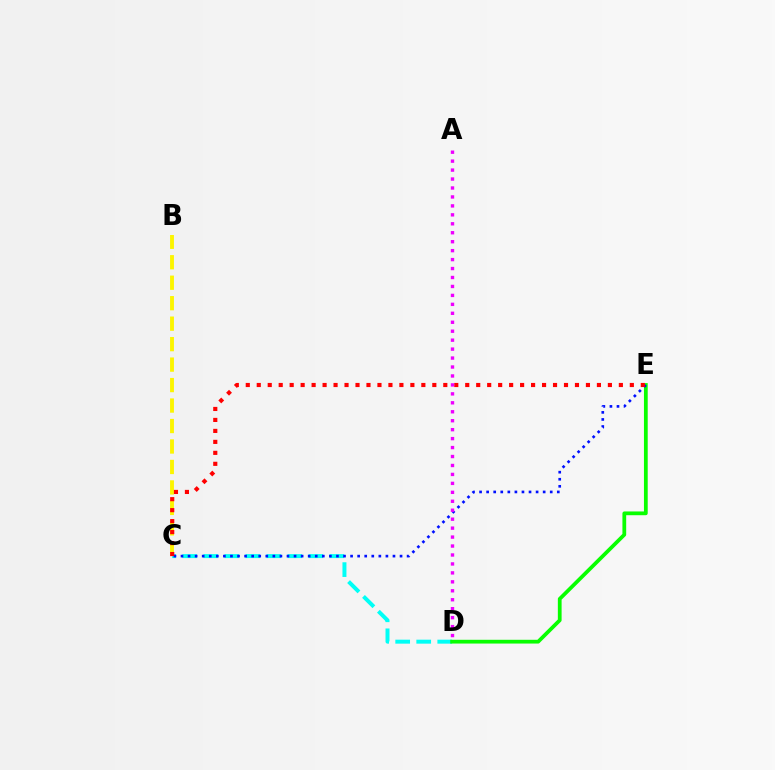{('B', 'C'): [{'color': '#fcf500', 'line_style': 'dashed', 'thickness': 2.78}], ('C', 'D'): [{'color': '#00fff6', 'line_style': 'dashed', 'thickness': 2.86}], ('D', 'E'): [{'color': '#08ff00', 'line_style': 'solid', 'thickness': 2.71}], ('C', 'E'): [{'color': '#0010ff', 'line_style': 'dotted', 'thickness': 1.92}, {'color': '#ff0000', 'line_style': 'dotted', 'thickness': 2.98}], ('A', 'D'): [{'color': '#ee00ff', 'line_style': 'dotted', 'thickness': 2.43}]}